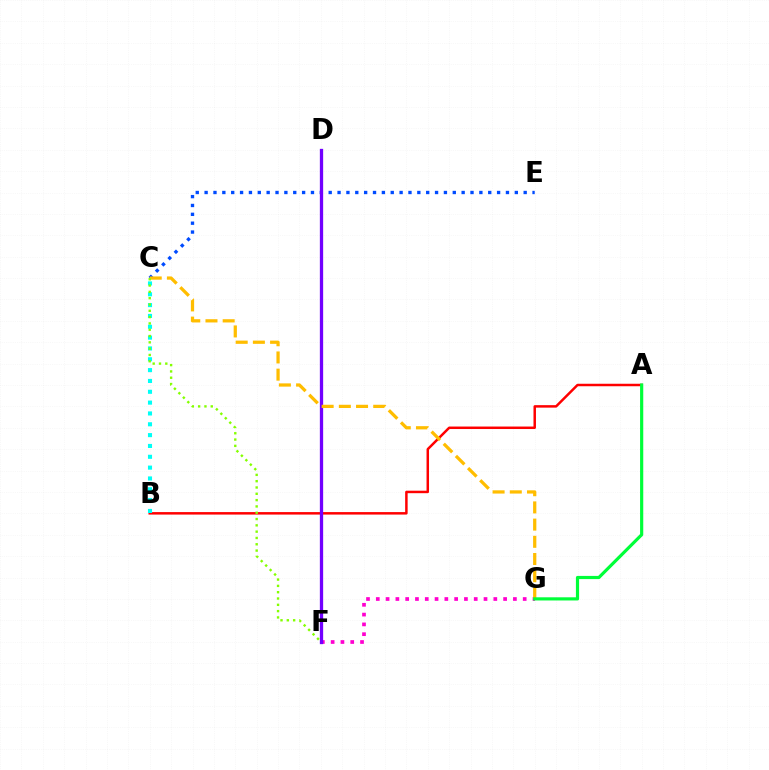{('C', 'E'): [{'color': '#004bff', 'line_style': 'dotted', 'thickness': 2.41}], ('F', 'G'): [{'color': '#ff00cf', 'line_style': 'dotted', 'thickness': 2.66}], ('A', 'B'): [{'color': '#ff0000', 'line_style': 'solid', 'thickness': 1.79}], ('D', 'F'): [{'color': '#7200ff', 'line_style': 'solid', 'thickness': 2.37}], ('B', 'C'): [{'color': '#00fff6', 'line_style': 'dotted', 'thickness': 2.94}], ('C', 'G'): [{'color': '#ffbd00', 'line_style': 'dashed', 'thickness': 2.34}], ('A', 'G'): [{'color': '#00ff39', 'line_style': 'solid', 'thickness': 2.29}], ('C', 'F'): [{'color': '#84ff00', 'line_style': 'dotted', 'thickness': 1.71}]}